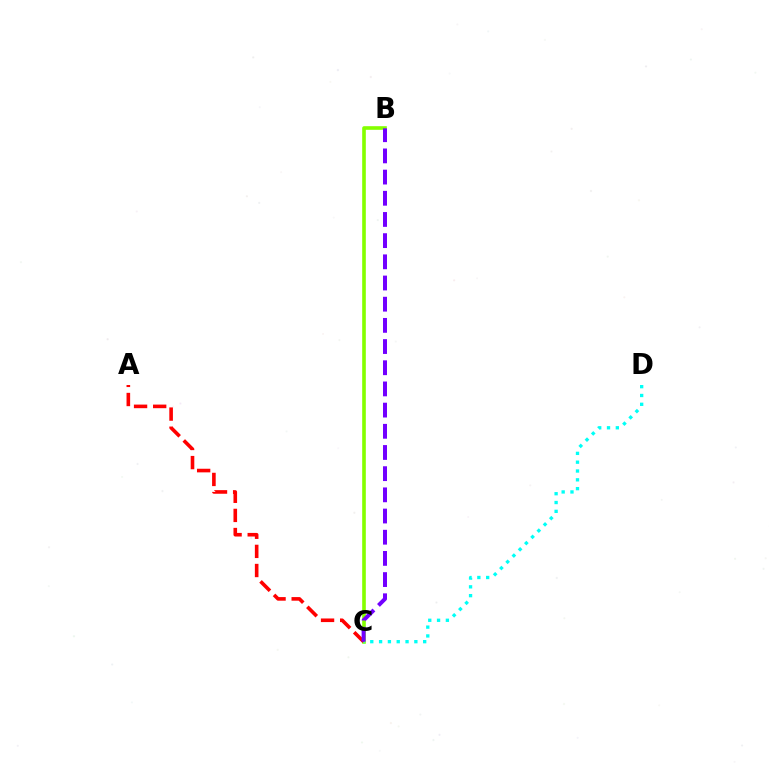{('B', 'C'): [{'color': '#84ff00', 'line_style': 'solid', 'thickness': 2.61}, {'color': '#7200ff', 'line_style': 'dashed', 'thickness': 2.88}], ('C', 'D'): [{'color': '#00fff6', 'line_style': 'dotted', 'thickness': 2.4}], ('A', 'C'): [{'color': '#ff0000', 'line_style': 'dashed', 'thickness': 2.6}]}